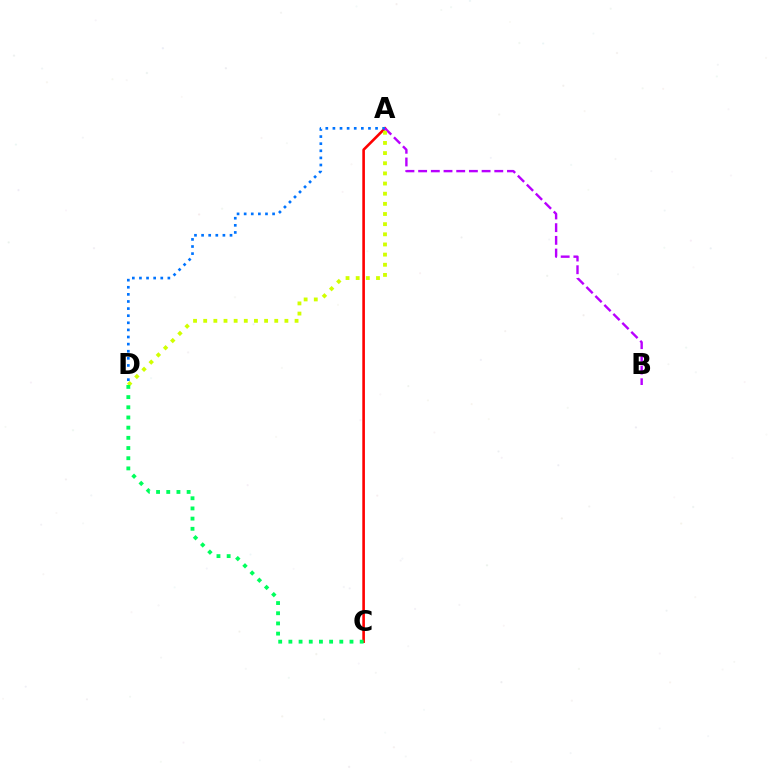{('A', 'C'): [{'color': '#ff0000', 'line_style': 'solid', 'thickness': 1.88}], ('A', 'D'): [{'color': '#0074ff', 'line_style': 'dotted', 'thickness': 1.93}, {'color': '#d1ff00', 'line_style': 'dotted', 'thickness': 2.76}], ('A', 'B'): [{'color': '#b900ff', 'line_style': 'dashed', 'thickness': 1.72}], ('C', 'D'): [{'color': '#00ff5c', 'line_style': 'dotted', 'thickness': 2.77}]}